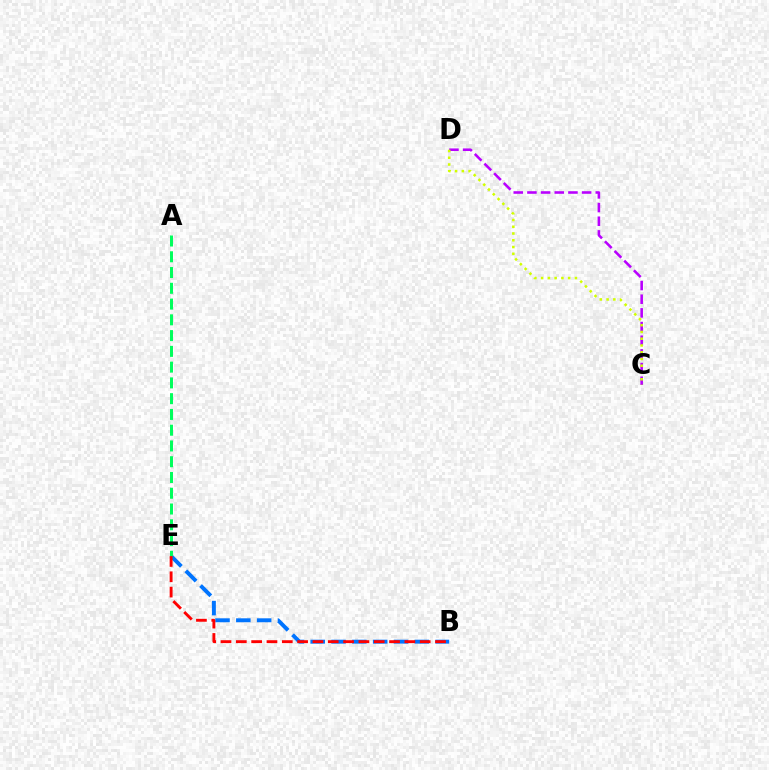{('B', 'E'): [{'color': '#0074ff', 'line_style': 'dashed', 'thickness': 2.83}, {'color': '#ff0000', 'line_style': 'dashed', 'thickness': 2.08}], ('C', 'D'): [{'color': '#b900ff', 'line_style': 'dashed', 'thickness': 1.86}, {'color': '#d1ff00', 'line_style': 'dotted', 'thickness': 1.84}], ('A', 'E'): [{'color': '#00ff5c', 'line_style': 'dashed', 'thickness': 2.14}]}